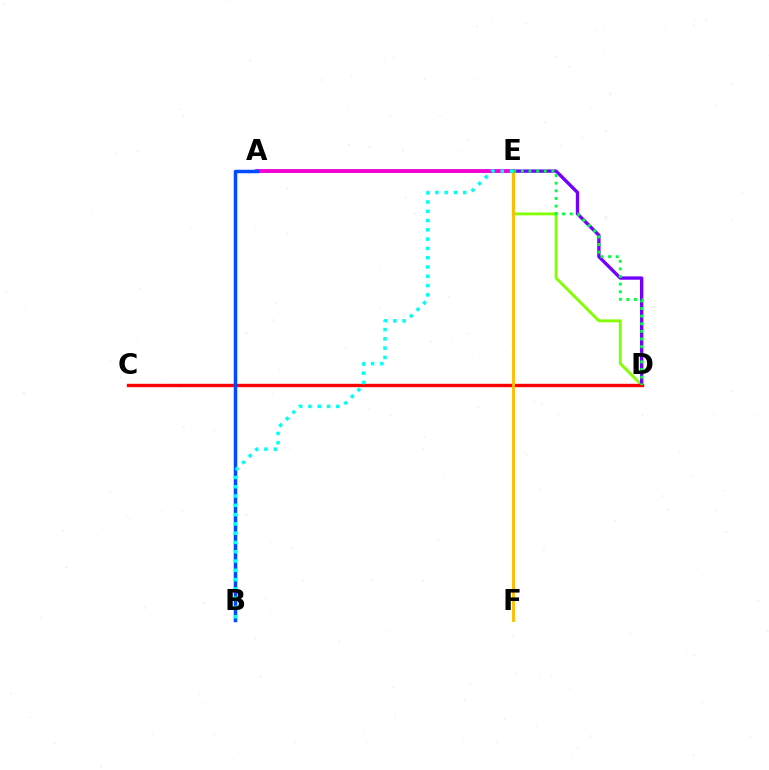{('D', 'E'): [{'color': '#84ff00', 'line_style': 'solid', 'thickness': 2.08}, {'color': '#00ff39', 'line_style': 'dotted', 'thickness': 2.07}], ('A', 'D'): [{'color': '#7200ff', 'line_style': 'solid', 'thickness': 2.41}], ('C', 'D'): [{'color': '#ff0000', 'line_style': 'solid', 'thickness': 2.42}], ('A', 'E'): [{'color': '#ff00cf', 'line_style': 'solid', 'thickness': 2.6}], ('A', 'B'): [{'color': '#004bff', 'line_style': 'solid', 'thickness': 2.51}], ('E', 'F'): [{'color': '#ffbd00', 'line_style': 'solid', 'thickness': 2.08}], ('B', 'E'): [{'color': '#00fff6', 'line_style': 'dotted', 'thickness': 2.52}]}